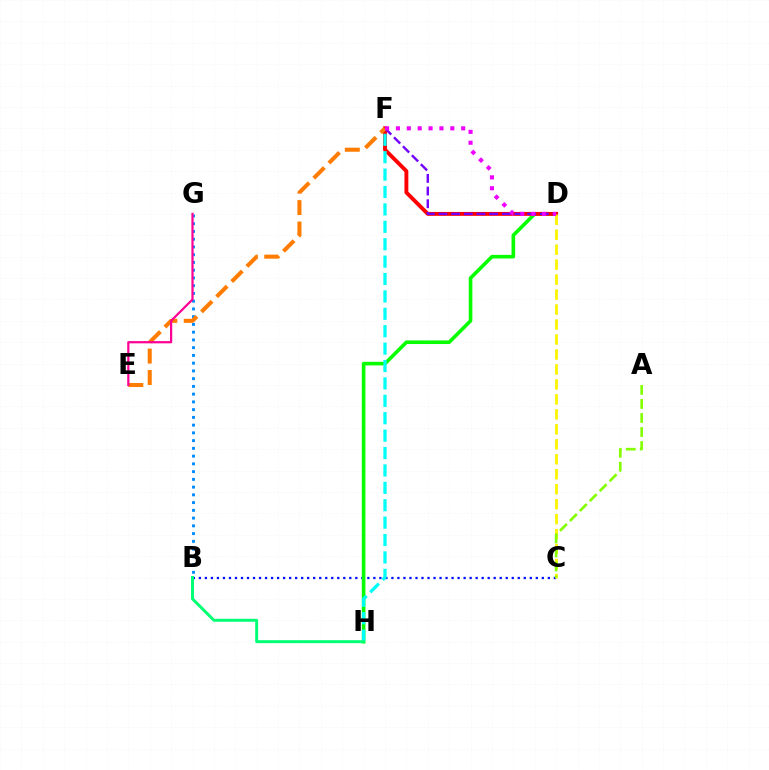{('B', 'G'): [{'color': '#008cff', 'line_style': 'dotted', 'thickness': 2.1}], ('B', 'C'): [{'color': '#0010ff', 'line_style': 'dotted', 'thickness': 1.63}], ('D', 'H'): [{'color': '#08ff00', 'line_style': 'solid', 'thickness': 2.6}], ('D', 'F'): [{'color': '#ff0000', 'line_style': 'solid', 'thickness': 2.8}, {'color': '#7200ff', 'line_style': 'dashed', 'thickness': 1.72}, {'color': '#ee00ff', 'line_style': 'dotted', 'thickness': 2.96}], ('F', 'H'): [{'color': '#00fff6', 'line_style': 'dashed', 'thickness': 2.36}], ('B', 'H'): [{'color': '#00ff74', 'line_style': 'solid', 'thickness': 2.13}], ('C', 'D'): [{'color': '#fcf500', 'line_style': 'dashed', 'thickness': 2.03}], ('E', 'F'): [{'color': '#ff7c00', 'line_style': 'dashed', 'thickness': 2.91}], ('E', 'G'): [{'color': '#ff0094', 'line_style': 'solid', 'thickness': 1.6}], ('A', 'C'): [{'color': '#84ff00', 'line_style': 'dashed', 'thickness': 1.91}]}